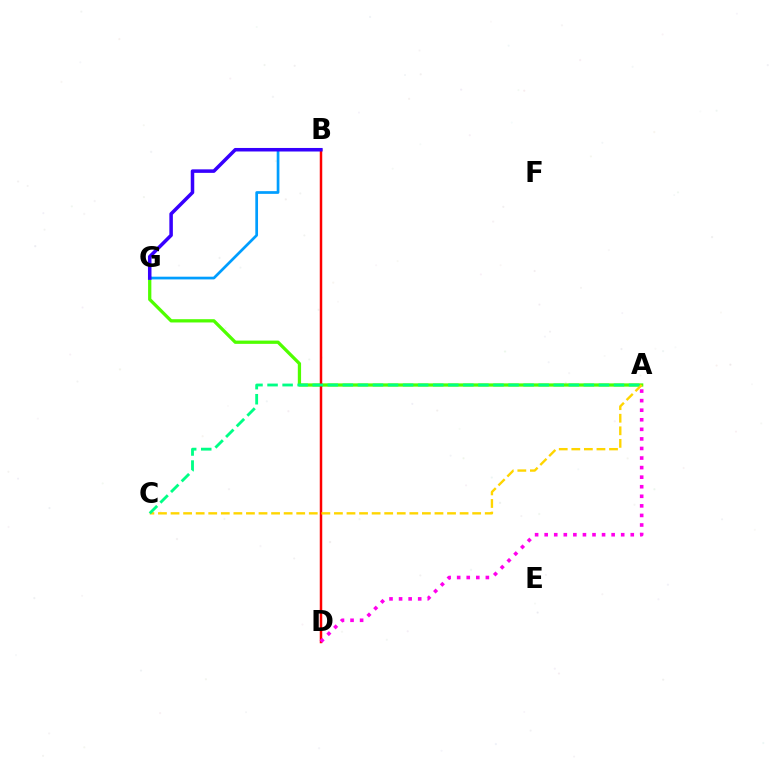{('A', 'G'): [{'color': '#4fff00', 'line_style': 'solid', 'thickness': 2.35}], ('B', 'G'): [{'color': '#009eff', 'line_style': 'solid', 'thickness': 1.95}, {'color': '#3700ff', 'line_style': 'solid', 'thickness': 2.53}], ('B', 'D'): [{'color': '#ff0000', 'line_style': 'solid', 'thickness': 1.79}], ('A', 'D'): [{'color': '#ff00ed', 'line_style': 'dotted', 'thickness': 2.6}], ('A', 'C'): [{'color': '#ffd500', 'line_style': 'dashed', 'thickness': 1.71}, {'color': '#00ff86', 'line_style': 'dashed', 'thickness': 2.05}]}